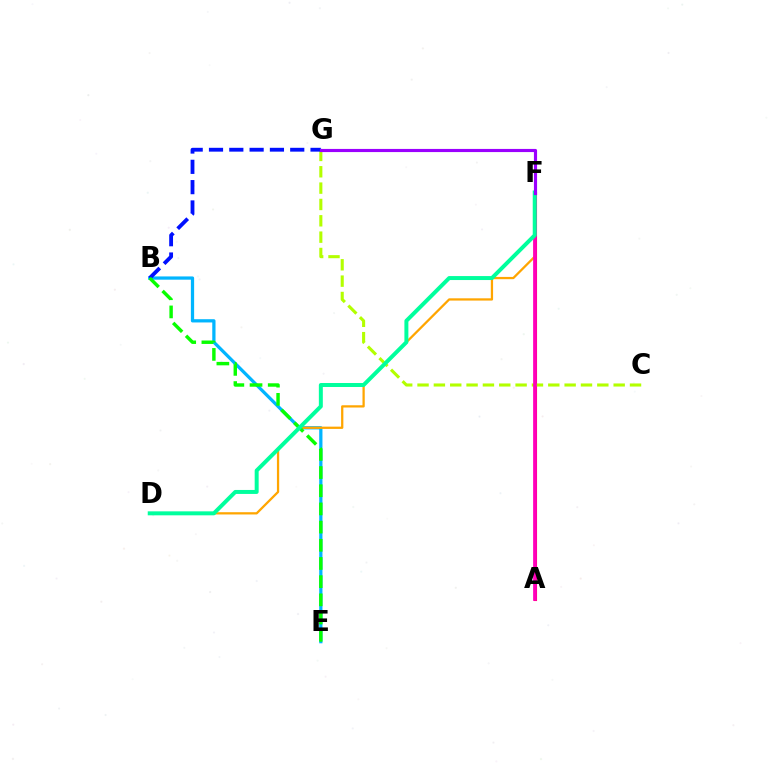{('B', 'E'): [{'color': '#00b5ff', 'line_style': 'solid', 'thickness': 2.34}, {'color': '#08ff00', 'line_style': 'dashed', 'thickness': 2.47}], ('D', 'F'): [{'color': '#ffa500', 'line_style': 'solid', 'thickness': 1.63}, {'color': '#00ff9d', 'line_style': 'solid', 'thickness': 2.86}], ('A', 'F'): [{'color': '#ff0000', 'line_style': 'solid', 'thickness': 2.22}, {'color': '#ff00bd', 'line_style': 'solid', 'thickness': 2.69}], ('C', 'G'): [{'color': '#b3ff00', 'line_style': 'dashed', 'thickness': 2.22}], ('B', 'G'): [{'color': '#0010ff', 'line_style': 'dashed', 'thickness': 2.76}], ('F', 'G'): [{'color': '#9b00ff', 'line_style': 'solid', 'thickness': 2.26}]}